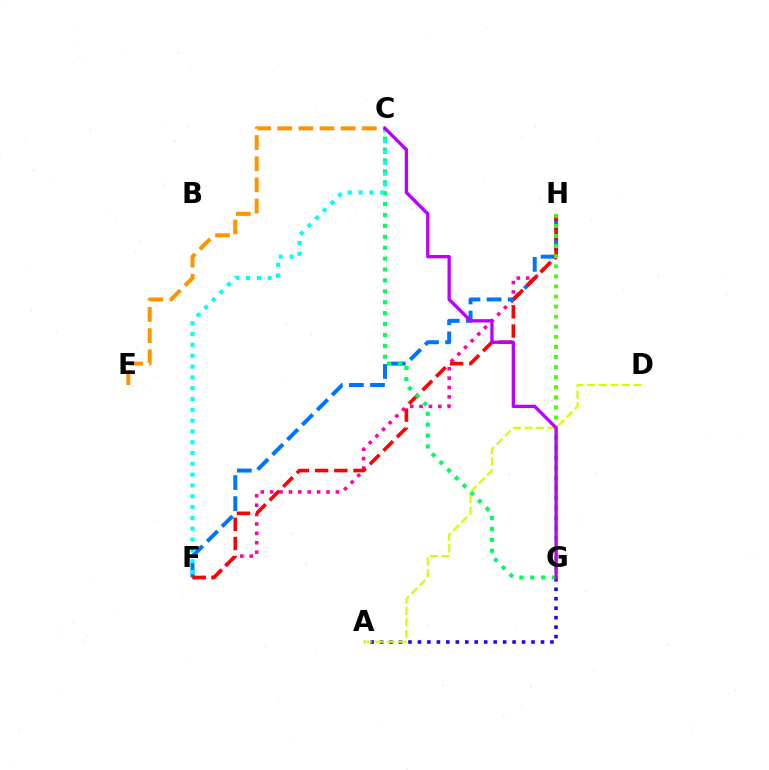{('F', 'H'): [{'color': '#ff00ac', 'line_style': 'dotted', 'thickness': 2.55}, {'color': '#0074ff', 'line_style': 'dashed', 'thickness': 2.86}, {'color': '#ff0000', 'line_style': 'dashed', 'thickness': 2.61}], ('A', 'G'): [{'color': '#2500ff', 'line_style': 'dotted', 'thickness': 2.57}], ('C', 'G'): [{'color': '#00ff5c', 'line_style': 'dotted', 'thickness': 2.96}, {'color': '#b900ff', 'line_style': 'solid', 'thickness': 2.4}], ('C', 'F'): [{'color': '#00fff6', 'line_style': 'dotted', 'thickness': 2.94}], ('A', 'D'): [{'color': '#d1ff00', 'line_style': 'dashed', 'thickness': 1.58}], ('C', 'E'): [{'color': '#ff9400', 'line_style': 'dashed', 'thickness': 2.87}], ('G', 'H'): [{'color': '#3dff00', 'line_style': 'dotted', 'thickness': 2.74}]}